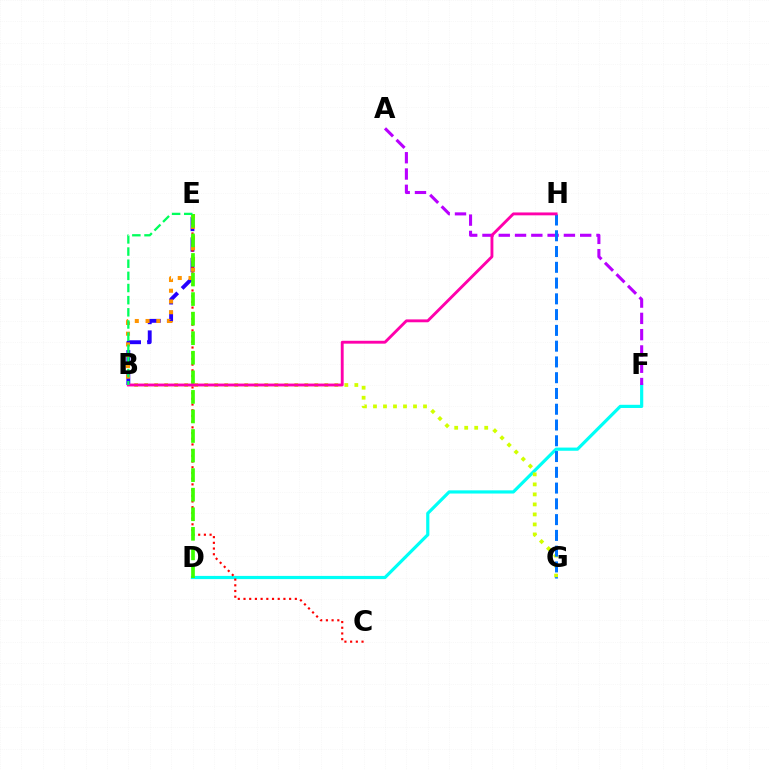{('B', 'E'): [{'color': '#2500ff', 'line_style': 'dashed', 'thickness': 2.79}, {'color': '#ff9400', 'line_style': 'dotted', 'thickness': 2.92}, {'color': '#00ff5c', 'line_style': 'dashed', 'thickness': 1.65}], ('D', 'F'): [{'color': '#00fff6', 'line_style': 'solid', 'thickness': 2.29}], ('C', 'E'): [{'color': '#ff0000', 'line_style': 'dotted', 'thickness': 1.55}], ('D', 'E'): [{'color': '#3dff00', 'line_style': 'dashed', 'thickness': 2.66}], ('A', 'F'): [{'color': '#b900ff', 'line_style': 'dashed', 'thickness': 2.21}], ('B', 'G'): [{'color': '#d1ff00', 'line_style': 'dotted', 'thickness': 2.72}], ('G', 'H'): [{'color': '#0074ff', 'line_style': 'dashed', 'thickness': 2.14}], ('B', 'H'): [{'color': '#ff00ac', 'line_style': 'solid', 'thickness': 2.07}]}